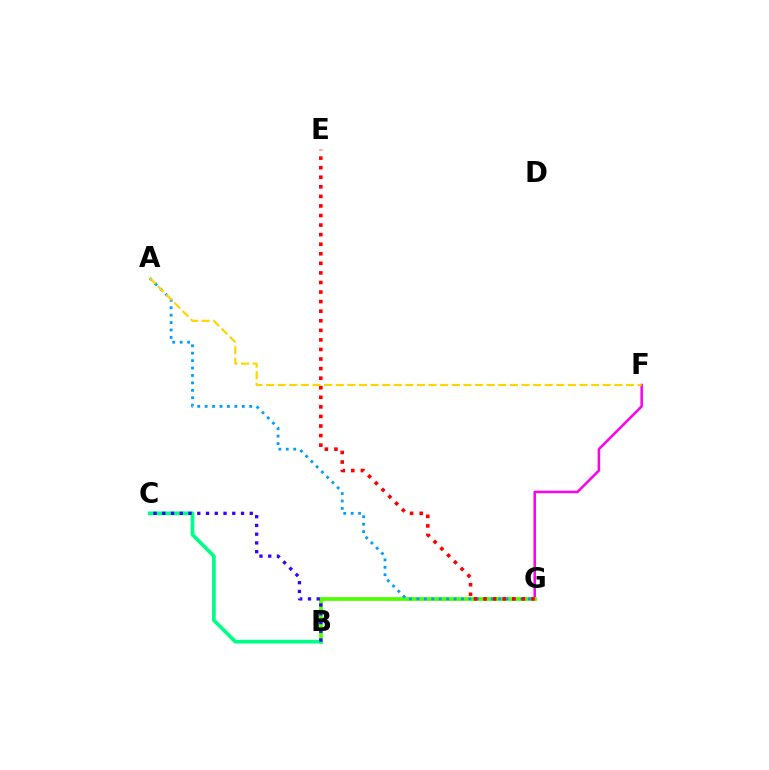{('F', 'G'): [{'color': '#ff00ed', 'line_style': 'solid', 'thickness': 1.82}], ('B', 'G'): [{'color': '#4fff00', 'line_style': 'solid', 'thickness': 2.69}], ('A', 'G'): [{'color': '#009eff', 'line_style': 'dotted', 'thickness': 2.02}], ('B', 'C'): [{'color': '#00ff86', 'line_style': 'solid', 'thickness': 2.68}, {'color': '#3700ff', 'line_style': 'dotted', 'thickness': 2.38}], ('E', 'G'): [{'color': '#ff0000', 'line_style': 'dotted', 'thickness': 2.6}], ('A', 'F'): [{'color': '#ffd500', 'line_style': 'dashed', 'thickness': 1.58}]}